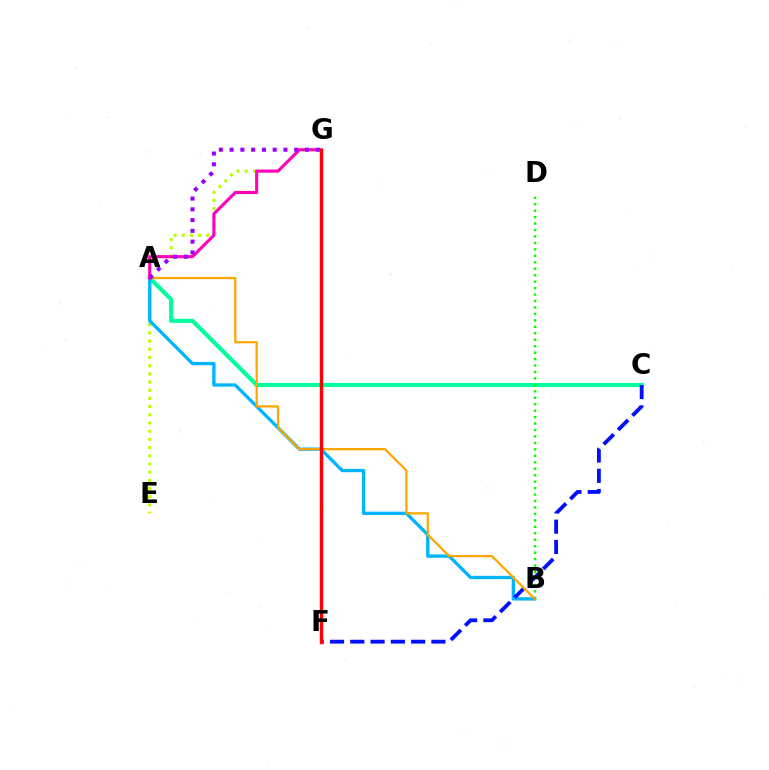{('A', 'C'): [{'color': '#00ff9d', 'line_style': 'solid', 'thickness': 2.98}], ('B', 'D'): [{'color': '#08ff00', 'line_style': 'dotted', 'thickness': 1.75}], ('E', 'G'): [{'color': '#b3ff00', 'line_style': 'dotted', 'thickness': 2.23}], ('A', 'B'): [{'color': '#00b5ff', 'line_style': 'solid', 'thickness': 2.39}, {'color': '#ffa500', 'line_style': 'solid', 'thickness': 1.61}], ('C', 'F'): [{'color': '#0010ff', 'line_style': 'dashed', 'thickness': 2.76}], ('A', 'G'): [{'color': '#ff00bd', 'line_style': 'solid', 'thickness': 2.22}, {'color': '#9b00ff', 'line_style': 'dotted', 'thickness': 2.93}], ('F', 'G'): [{'color': '#ff0000', 'line_style': 'solid', 'thickness': 2.45}]}